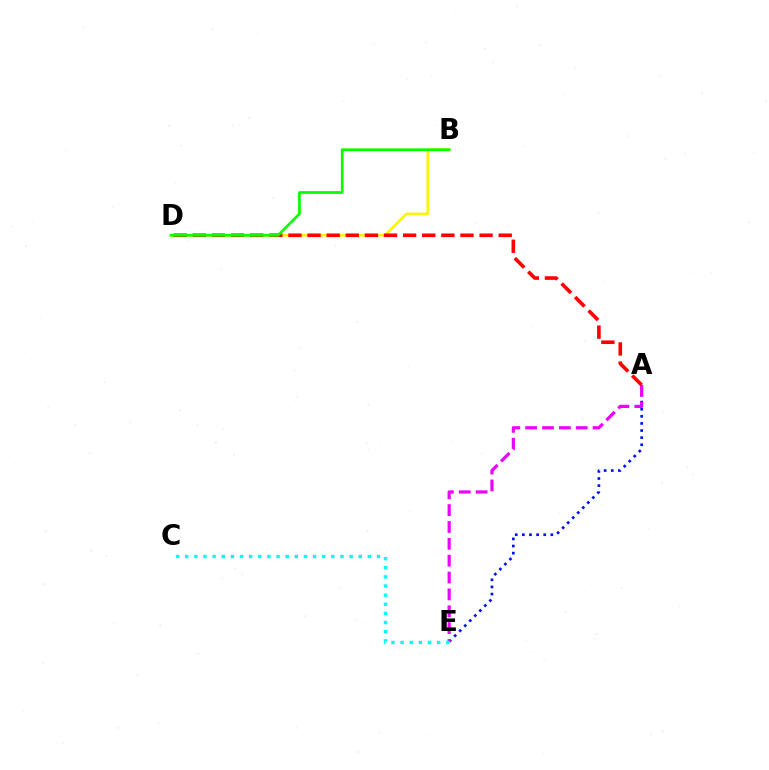{('A', 'E'): [{'color': '#0010ff', 'line_style': 'dotted', 'thickness': 1.93}, {'color': '#ee00ff', 'line_style': 'dashed', 'thickness': 2.29}], ('B', 'D'): [{'color': '#fcf500', 'line_style': 'solid', 'thickness': 1.88}, {'color': '#08ff00', 'line_style': 'solid', 'thickness': 1.97}], ('A', 'D'): [{'color': '#ff0000', 'line_style': 'dashed', 'thickness': 2.6}], ('C', 'E'): [{'color': '#00fff6', 'line_style': 'dotted', 'thickness': 2.48}]}